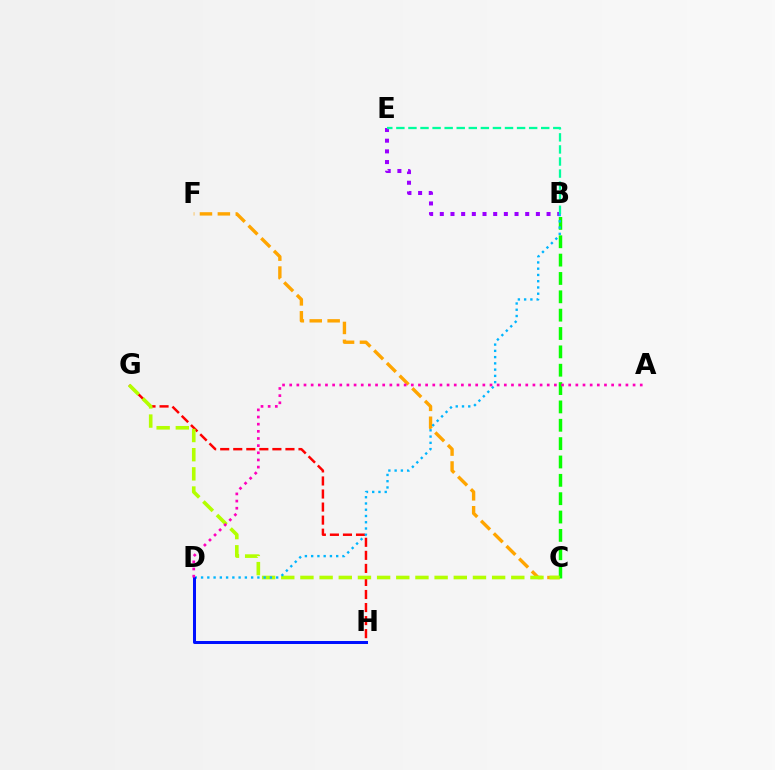{('C', 'F'): [{'color': '#ffa500', 'line_style': 'dashed', 'thickness': 2.43}], ('G', 'H'): [{'color': '#ff0000', 'line_style': 'dashed', 'thickness': 1.77}], ('B', 'C'): [{'color': '#08ff00', 'line_style': 'dashed', 'thickness': 2.49}], ('B', 'E'): [{'color': '#9b00ff', 'line_style': 'dotted', 'thickness': 2.9}, {'color': '#00ff9d', 'line_style': 'dashed', 'thickness': 1.64}], ('C', 'G'): [{'color': '#b3ff00', 'line_style': 'dashed', 'thickness': 2.6}], ('B', 'D'): [{'color': '#00b5ff', 'line_style': 'dotted', 'thickness': 1.7}], ('D', 'H'): [{'color': '#0010ff', 'line_style': 'solid', 'thickness': 2.17}], ('A', 'D'): [{'color': '#ff00bd', 'line_style': 'dotted', 'thickness': 1.94}]}